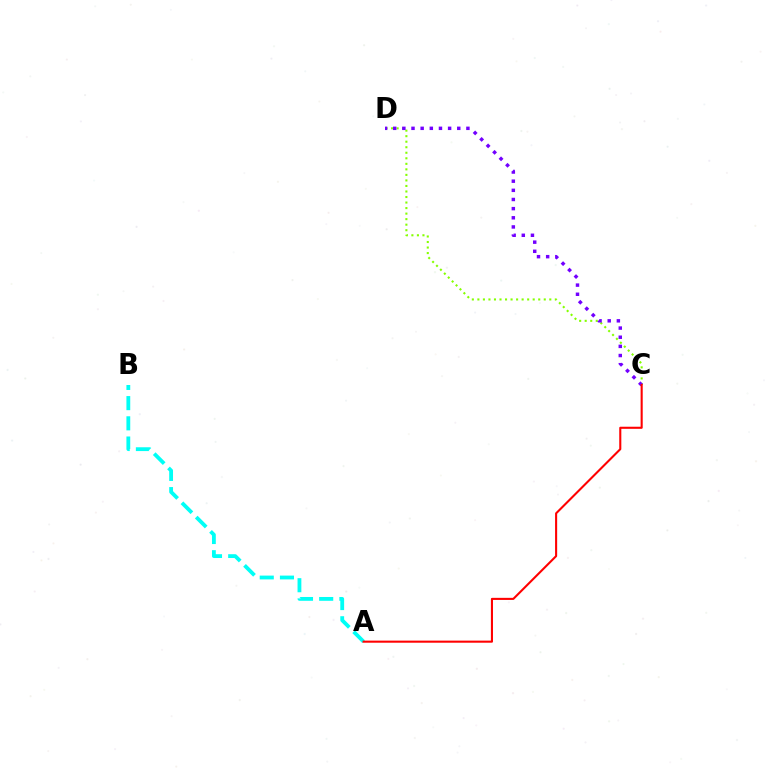{('A', 'B'): [{'color': '#00fff6', 'line_style': 'dashed', 'thickness': 2.74}], ('C', 'D'): [{'color': '#84ff00', 'line_style': 'dotted', 'thickness': 1.5}, {'color': '#7200ff', 'line_style': 'dotted', 'thickness': 2.49}], ('A', 'C'): [{'color': '#ff0000', 'line_style': 'solid', 'thickness': 1.51}]}